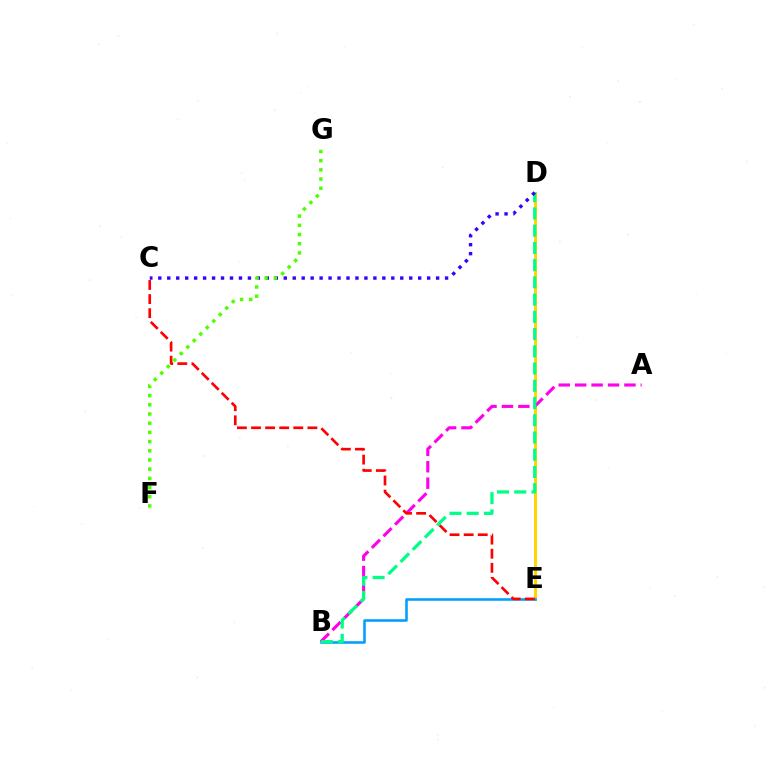{('D', 'E'): [{'color': '#ffd500', 'line_style': 'solid', 'thickness': 2.14}], ('B', 'E'): [{'color': '#009eff', 'line_style': 'solid', 'thickness': 1.84}], ('A', 'B'): [{'color': '#ff00ed', 'line_style': 'dashed', 'thickness': 2.23}], ('C', 'E'): [{'color': '#ff0000', 'line_style': 'dashed', 'thickness': 1.92}], ('B', 'D'): [{'color': '#00ff86', 'line_style': 'dashed', 'thickness': 2.34}], ('C', 'D'): [{'color': '#3700ff', 'line_style': 'dotted', 'thickness': 2.43}], ('F', 'G'): [{'color': '#4fff00', 'line_style': 'dotted', 'thickness': 2.5}]}